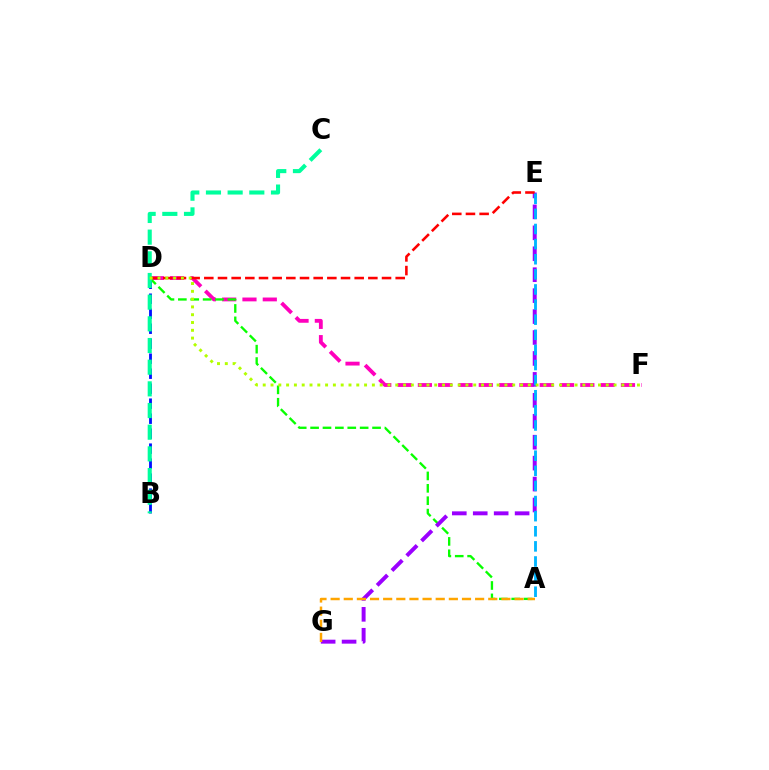{('D', 'F'): [{'color': '#ff00bd', 'line_style': 'dashed', 'thickness': 2.76}, {'color': '#b3ff00', 'line_style': 'dotted', 'thickness': 2.12}], ('B', 'D'): [{'color': '#0010ff', 'line_style': 'dashed', 'thickness': 2.04}], ('A', 'D'): [{'color': '#08ff00', 'line_style': 'dashed', 'thickness': 1.68}], ('E', 'G'): [{'color': '#9b00ff', 'line_style': 'dashed', 'thickness': 2.84}], ('D', 'E'): [{'color': '#ff0000', 'line_style': 'dashed', 'thickness': 1.86}], ('B', 'C'): [{'color': '#00ff9d', 'line_style': 'dashed', 'thickness': 2.94}], ('A', 'G'): [{'color': '#ffa500', 'line_style': 'dashed', 'thickness': 1.78}], ('A', 'E'): [{'color': '#00b5ff', 'line_style': 'dashed', 'thickness': 2.05}]}